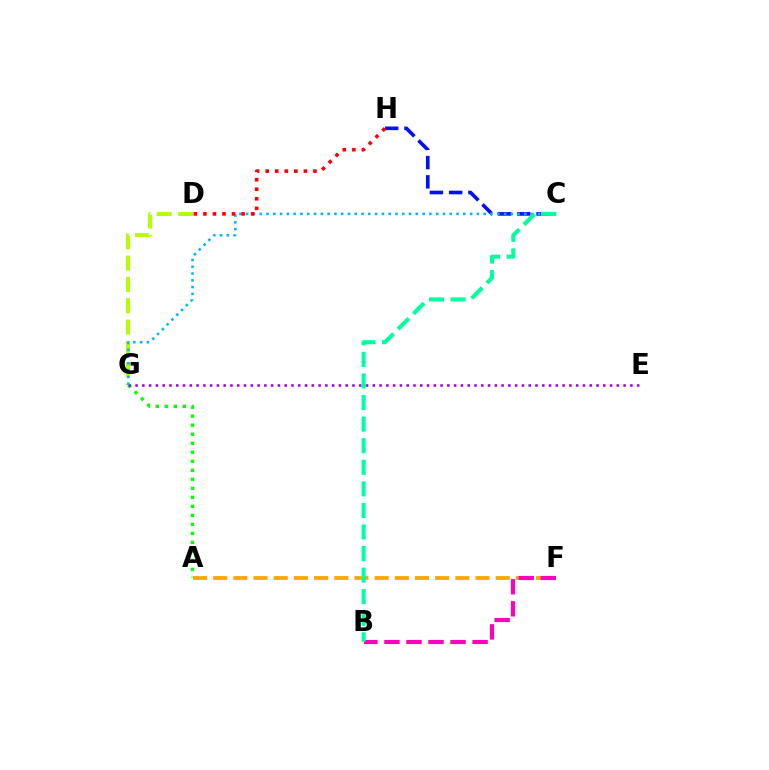{('C', 'H'): [{'color': '#0010ff', 'line_style': 'dashed', 'thickness': 2.62}], ('A', 'F'): [{'color': '#ffa500', 'line_style': 'dashed', 'thickness': 2.74}], ('D', 'G'): [{'color': '#b3ff00', 'line_style': 'dashed', 'thickness': 2.9}], ('A', 'G'): [{'color': '#08ff00', 'line_style': 'dotted', 'thickness': 2.45}], ('E', 'G'): [{'color': '#9b00ff', 'line_style': 'dotted', 'thickness': 1.84}], ('C', 'G'): [{'color': '#00b5ff', 'line_style': 'dotted', 'thickness': 1.84}], ('B', 'F'): [{'color': '#ff00bd', 'line_style': 'dashed', 'thickness': 2.99}], ('B', 'C'): [{'color': '#00ff9d', 'line_style': 'dashed', 'thickness': 2.93}], ('D', 'H'): [{'color': '#ff0000', 'line_style': 'dotted', 'thickness': 2.6}]}